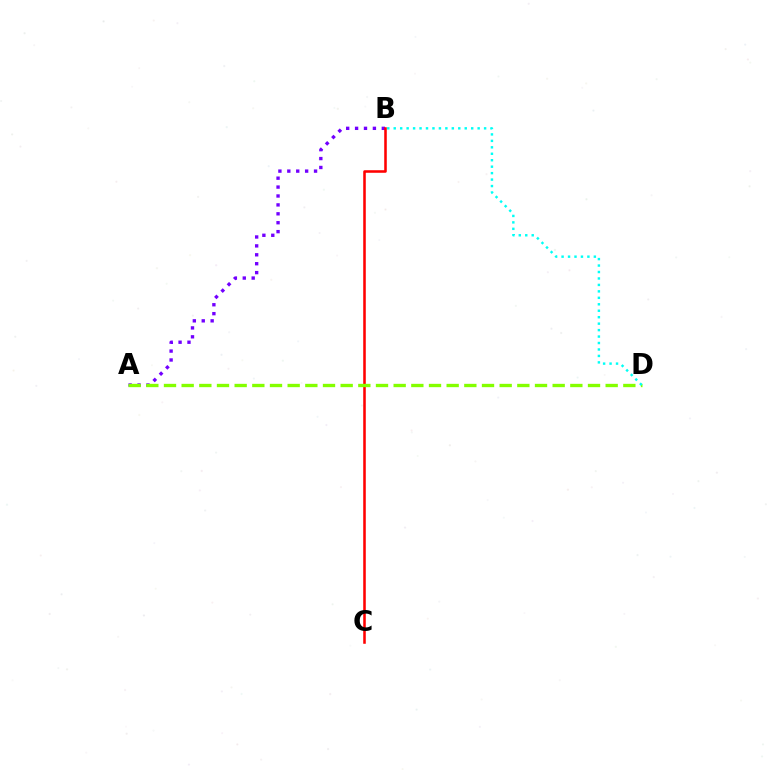{('A', 'B'): [{'color': '#7200ff', 'line_style': 'dotted', 'thickness': 2.42}], ('B', 'C'): [{'color': '#ff0000', 'line_style': 'solid', 'thickness': 1.84}], ('A', 'D'): [{'color': '#84ff00', 'line_style': 'dashed', 'thickness': 2.4}], ('B', 'D'): [{'color': '#00fff6', 'line_style': 'dotted', 'thickness': 1.75}]}